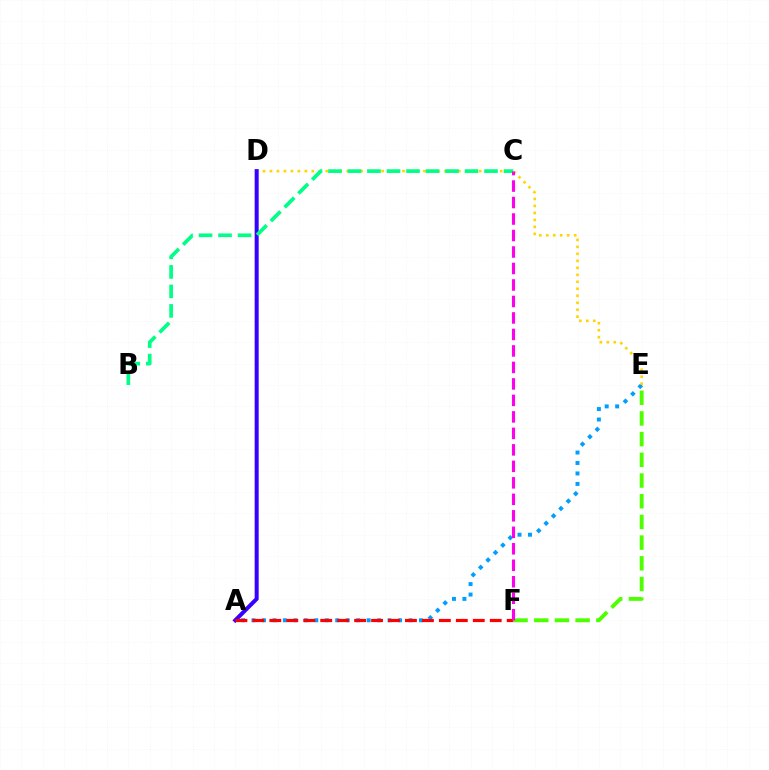{('A', 'E'): [{'color': '#009eff', 'line_style': 'dotted', 'thickness': 2.84}], ('D', 'E'): [{'color': '#ffd500', 'line_style': 'dotted', 'thickness': 1.9}], ('A', 'D'): [{'color': '#3700ff', 'line_style': 'solid', 'thickness': 2.89}], ('B', 'C'): [{'color': '#00ff86', 'line_style': 'dashed', 'thickness': 2.65}], ('A', 'F'): [{'color': '#ff0000', 'line_style': 'dashed', 'thickness': 2.3}], ('E', 'F'): [{'color': '#4fff00', 'line_style': 'dashed', 'thickness': 2.81}], ('C', 'F'): [{'color': '#ff00ed', 'line_style': 'dashed', 'thickness': 2.24}]}